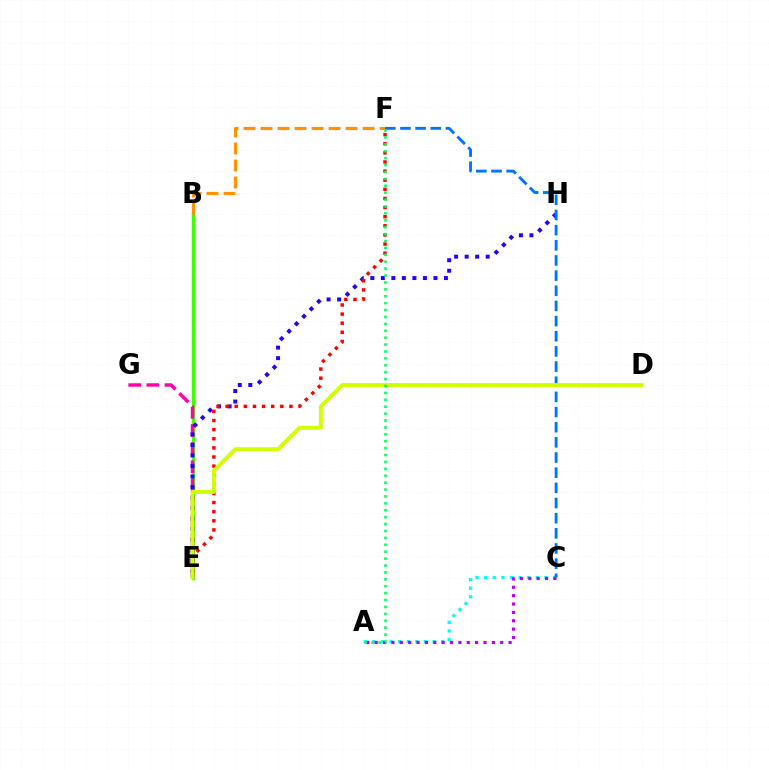{('A', 'C'): [{'color': '#00fff6', 'line_style': 'dotted', 'thickness': 2.34}, {'color': '#b900ff', 'line_style': 'dotted', 'thickness': 2.27}], ('B', 'E'): [{'color': '#3dff00', 'line_style': 'solid', 'thickness': 2.47}], ('E', 'G'): [{'color': '#ff00ac', 'line_style': 'dashed', 'thickness': 2.47}], ('E', 'H'): [{'color': '#2500ff', 'line_style': 'dotted', 'thickness': 2.86}], ('E', 'F'): [{'color': '#ff0000', 'line_style': 'dotted', 'thickness': 2.48}], ('B', 'F'): [{'color': '#ff9400', 'line_style': 'dashed', 'thickness': 2.31}], ('C', 'F'): [{'color': '#0074ff', 'line_style': 'dashed', 'thickness': 2.06}], ('D', 'E'): [{'color': '#d1ff00', 'line_style': 'solid', 'thickness': 2.81}], ('A', 'F'): [{'color': '#00ff5c', 'line_style': 'dotted', 'thickness': 1.88}]}